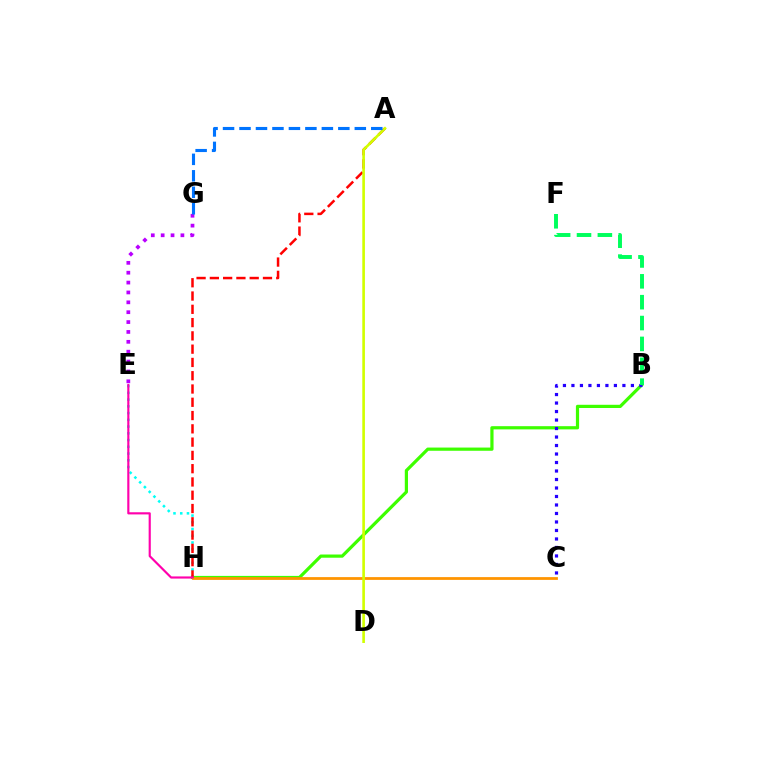{('B', 'H'): [{'color': '#3dff00', 'line_style': 'solid', 'thickness': 2.31}], ('E', 'H'): [{'color': '#00fff6', 'line_style': 'dotted', 'thickness': 1.83}, {'color': '#ff00ac', 'line_style': 'solid', 'thickness': 1.55}], ('C', 'H'): [{'color': '#ff9400', 'line_style': 'solid', 'thickness': 2.0}], ('B', 'C'): [{'color': '#2500ff', 'line_style': 'dotted', 'thickness': 2.31}], ('A', 'H'): [{'color': '#ff0000', 'line_style': 'dashed', 'thickness': 1.8}], ('A', 'D'): [{'color': '#d1ff00', 'line_style': 'solid', 'thickness': 1.9}], ('E', 'G'): [{'color': '#b900ff', 'line_style': 'dotted', 'thickness': 2.68}], ('A', 'G'): [{'color': '#0074ff', 'line_style': 'dashed', 'thickness': 2.24}], ('B', 'F'): [{'color': '#00ff5c', 'line_style': 'dashed', 'thickness': 2.83}]}